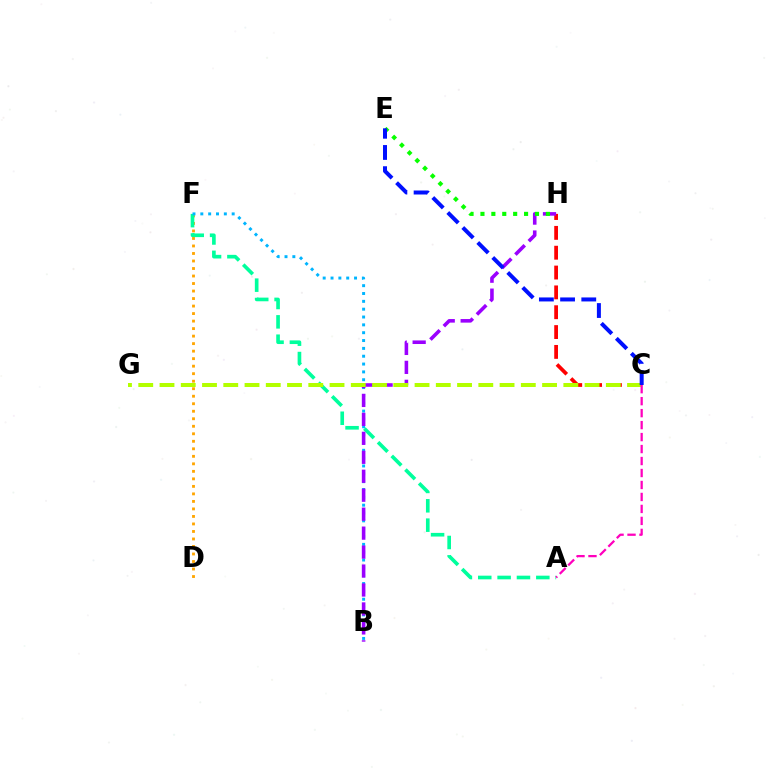{('D', 'F'): [{'color': '#ffa500', 'line_style': 'dotted', 'thickness': 2.04}], ('A', 'F'): [{'color': '#00ff9d', 'line_style': 'dashed', 'thickness': 2.63}], ('C', 'H'): [{'color': '#ff0000', 'line_style': 'dashed', 'thickness': 2.7}], ('B', 'F'): [{'color': '#00b5ff', 'line_style': 'dotted', 'thickness': 2.13}], ('B', 'H'): [{'color': '#9b00ff', 'line_style': 'dashed', 'thickness': 2.58}], ('C', 'G'): [{'color': '#b3ff00', 'line_style': 'dashed', 'thickness': 2.89}], ('E', 'H'): [{'color': '#08ff00', 'line_style': 'dotted', 'thickness': 2.96}], ('A', 'C'): [{'color': '#ff00bd', 'line_style': 'dashed', 'thickness': 1.63}], ('C', 'E'): [{'color': '#0010ff', 'line_style': 'dashed', 'thickness': 2.88}]}